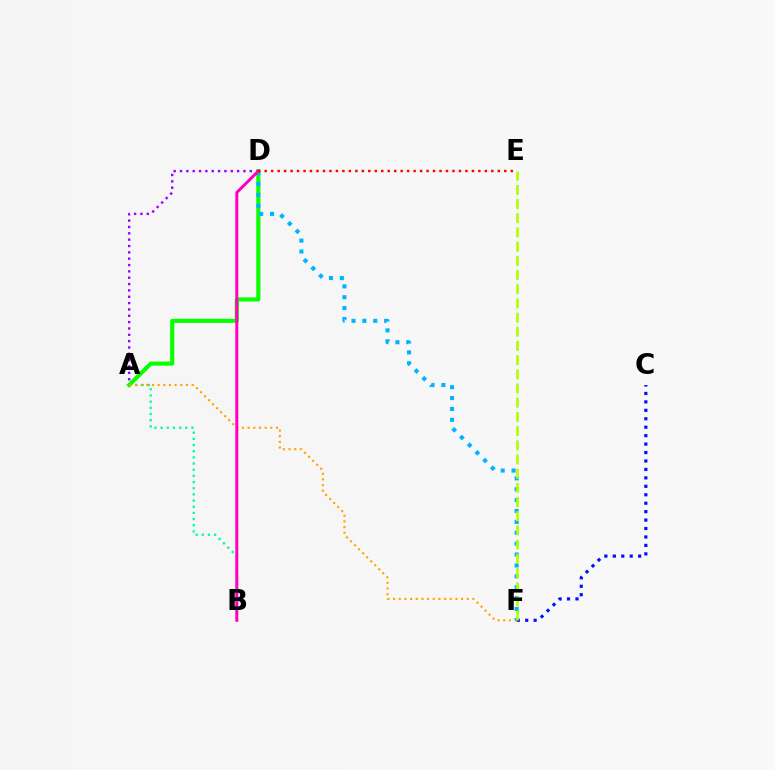{('A', 'D'): [{'color': '#9b00ff', 'line_style': 'dotted', 'thickness': 1.72}, {'color': '#08ff00', 'line_style': 'solid', 'thickness': 2.95}], ('A', 'B'): [{'color': '#00ff9d', 'line_style': 'dotted', 'thickness': 1.68}], ('A', 'F'): [{'color': '#ffa500', 'line_style': 'dotted', 'thickness': 1.54}], ('D', 'F'): [{'color': '#00b5ff', 'line_style': 'dotted', 'thickness': 2.96}], ('B', 'D'): [{'color': '#ff00bd', 'line_style': 'solid', 'thickness': 2.16}], ('D', 'E'): [{'color': '#ff0000', 'line_style': 'dotted', 'thickness': 1.76}], ('C', 'F'): [{'color': '#0010ff', 'line_style': 'dotted', 'thickness': 2.29}], ('E', 'F'): [{'color': '#b3ff00', 'line_style': 'dashed', 'thickness': 1.93}]}